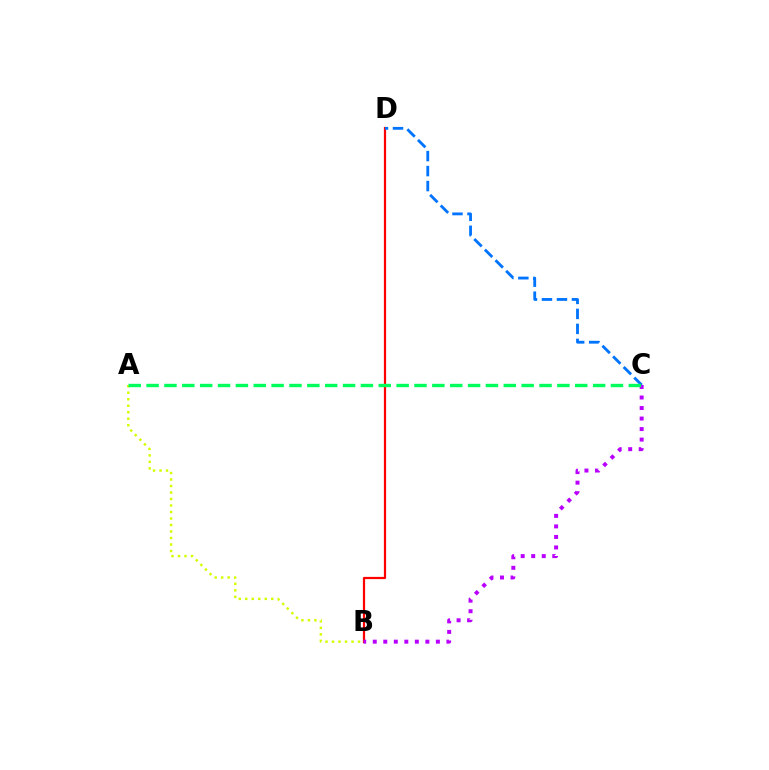{('B', 'D'): [{'color': '#ff0000', 'line_style': 'solid', 'thickness': 1.6}], ('A', 'B'): [{'color': '#d1ff00', 'line_style': 'dotted', 'thickness': 1.77}], ('C', 'D'): [{'color': '#0074ff', 'line_style': 'dashed', 'thickness': 2.04}], ('B', 'C'): [{'color': '#b900ff', 'line_style': 'dotted', 'thickness': 2.86}], ('A', 'C'): [{'color': '#00ff5c', 'line_style': 'dashed', 'thickness': 2.43}]}